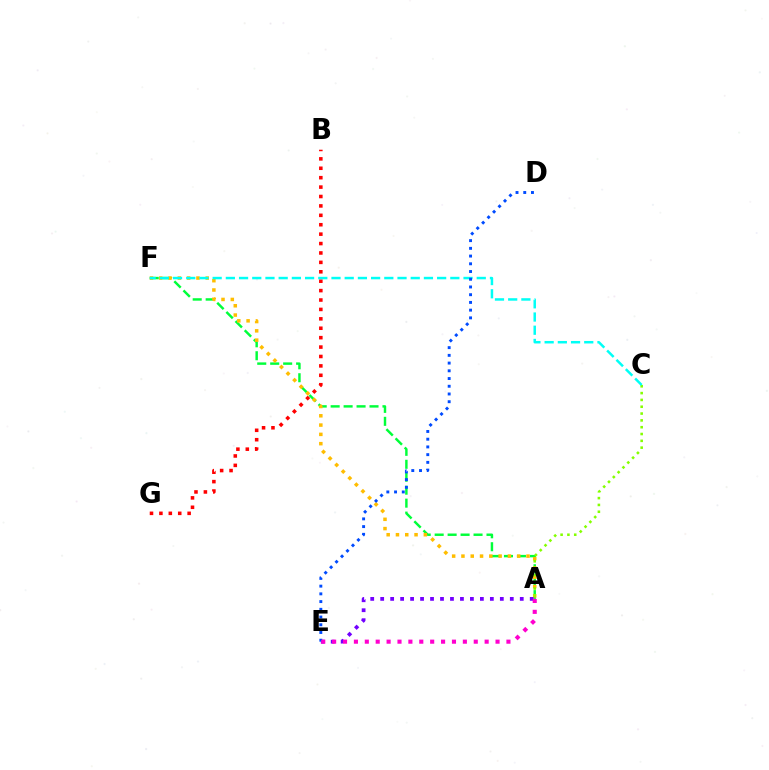{('B', 'G'): [{'color': '#ff0000', 'line_style': 'dotted', 'thickness': 2.56}], ('A', 'F'): [{'color': '#00ff39', 'line_style': 'dashed', 'thickness': 1.76}, {'color': '#ffbd00', 'line_style': 'dotted', 'thickness': 2.52}], ('A', 'C'): [{'color': '#84ff00', 'line_style': 'dotted', 'thickness': 1.85}], ('C', 'F'): [{'color': '#00fff6', 'line_style': 'dashed', 'thickness': 1.79}], ('A', 'E'): [{'color': '#7200ff', 'line_style': 'dotted', 'thickness': 2.71}, {'color': '#ff00cf', 'line_style': 'dotted', 'thickness': 2.96}], ('D', 'E'): [{'color': '#004bff', 'line_style': 'dotted', 'thickness': 2.1}]}